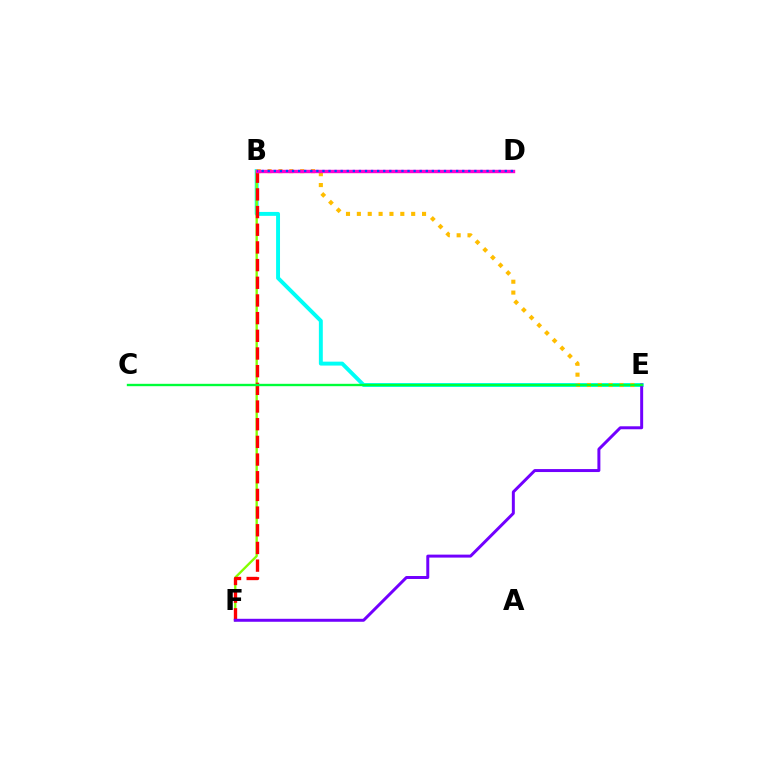{('B', 'E'): [{'color': '#00fff6', 'line_style': 'solid', 'thickness': 2.83}, {'color': '#ffbd00', 'line_style': 'dotted', 'thickness': 2.95}], ('B', 'F'): [{'color': '#84ff00', 'line_style': 'solid', 'thickness': 1.68}, {'color': '#ff0000', 'line_style': 'dashed', 'thickness': 2.4}], ('E', 'F'): [{'color': '#7200ff', 'line_style': 'solid', 'thickness': 2.14}], ('C', 'E'): [{'color': '#00ff39', 'line_style': 'solid', 'thickness': 1.71}], ('B', 'D'): [{'color': '#ff00cf', 'line_style': 'solid', 'thickness': 2.45}, {'color': '#004bff', 'line_style': 'dotted', 'thickness': 1.65}]}